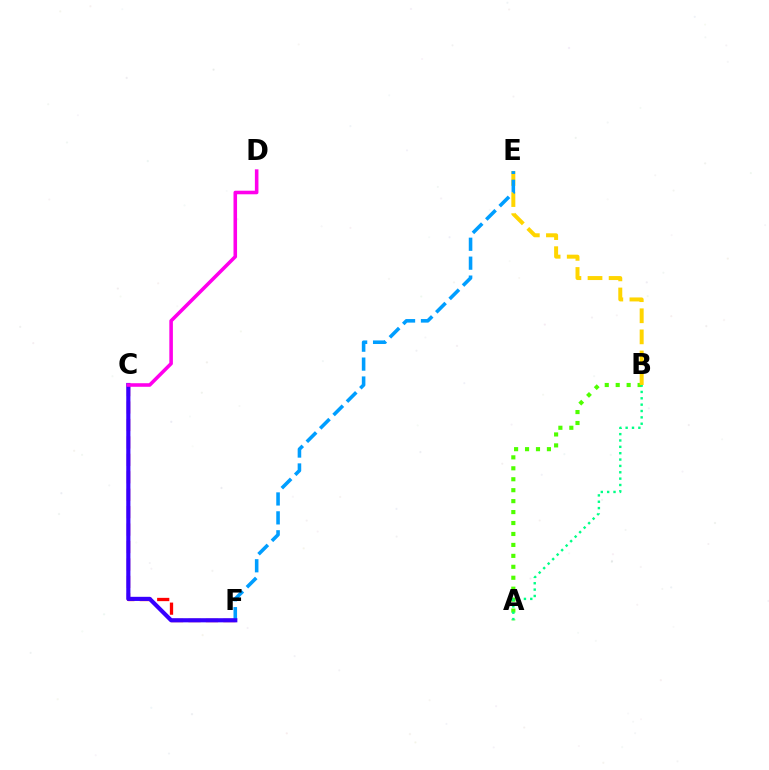{('A', 'B'): [{'color': '#4fff00', 'line_style': 'dotted', 'thickness': 2.97}, {'color': '#00ff86', 'line_style': 'dotted', 'thickness': 1.73}], ('C', 'F'): [{'color': '#ff0000', 'line_style': 'dashed', 'thickness': 2.37}, {'color': '#3700ff', 'line_style': 'solid', 'thickness': 2.98}], ('B', 'E'): [{'color': '#ffd500', 'line_style': 'dashed', 'thickness': 2.87}], ('E', 'F'): [{'color': '#009eff', 'line_style': 'dashed', 'thickness': 2.57}], ('C', 'D'): [{'color': '#ff00ed', 'line_style': 'solid', 'thickness': 2.57}]}